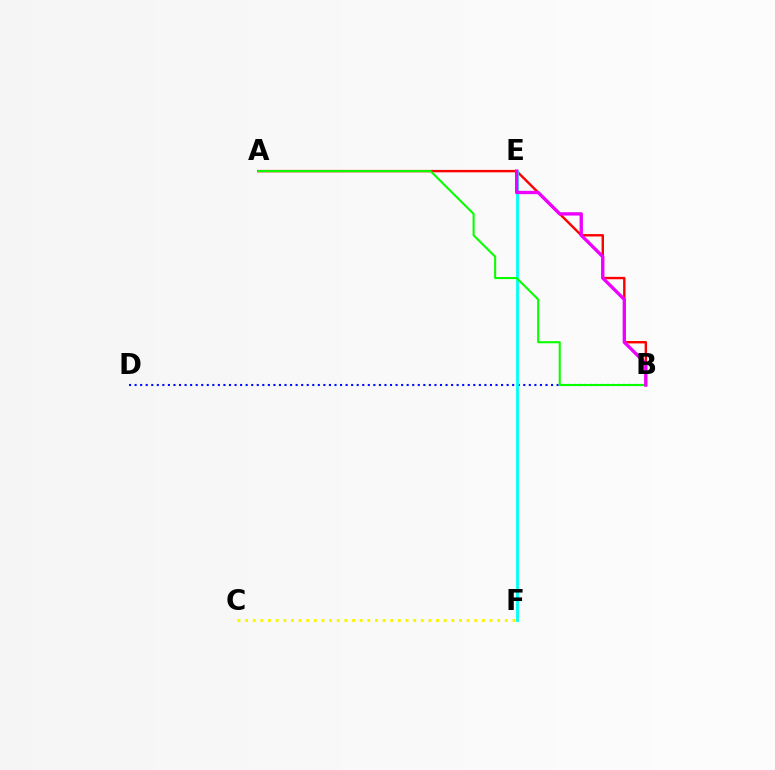{('A', 'B'): [{'color': '#ff0000', 'line_style': 'solid', 'thickness': 1.74}, {'color': '#08ff00', 'line_style': 'solid', 'thickness': 1.51}], ('B', 'D'): [{'color': '#0010ff', 'line_style': 'dotted', 'thickness': 1.51}], ('E', 'F'): [{'color': '#00fff6', 'line_style': 'solid', 'thickness': 2.03}], ('C', 'F'): [{'color': '#fcf500', 'line_style': 'dotted', 'thickness': 2.08}], ('B', 'E'): [{'color': '#ee00ff', 'line_style': 'solid', 'thickness': 2.4}]}